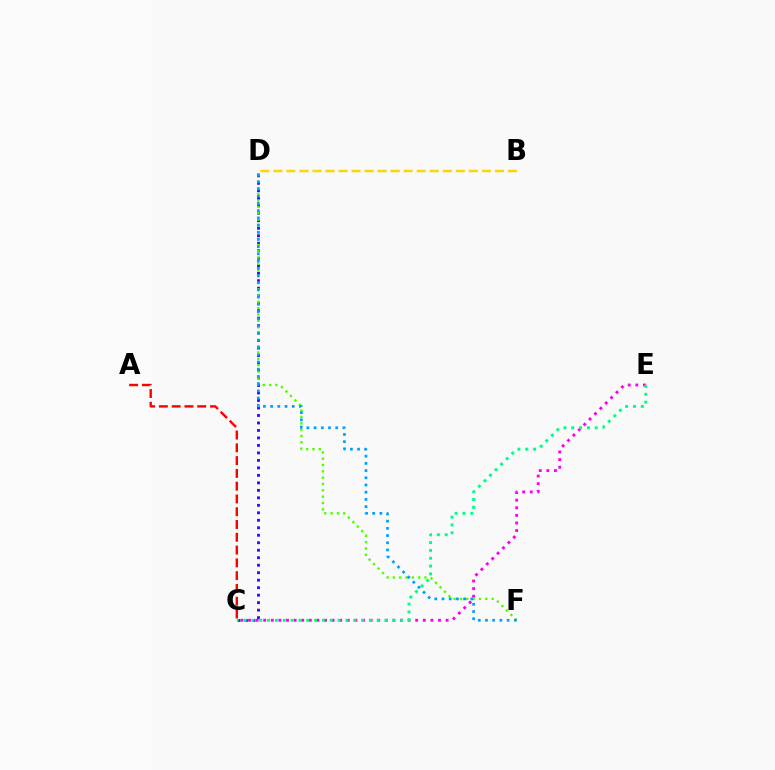{('C', 'E'): [{'color': '#ff00ed', 'line_style': 'dotted', 'thickness': 2.06}, {'color': '#00ff86', 'line_style': 'dotted', 'thickness': 2.13}], ('C', 'D'): [{'color': '#3700ff', 'line_style': 'dotted', 'thickness': 2.03}], ('B', 'D'): [{'color': '#ffd500', 'line_style': 'dashed', 'thickness': 1.77}], ('D', 'F'): [{'color': '#4fff00', 'line_style': 'dotted', 'thickness': 1.72}, {'color': '#009eff', 'line_style': 'dotted', 'thickness': 1.96}], ('A', 'C'): [{'color': '#ff0000', 'line_style': 'dashed', 'thickness': 1.74}]}